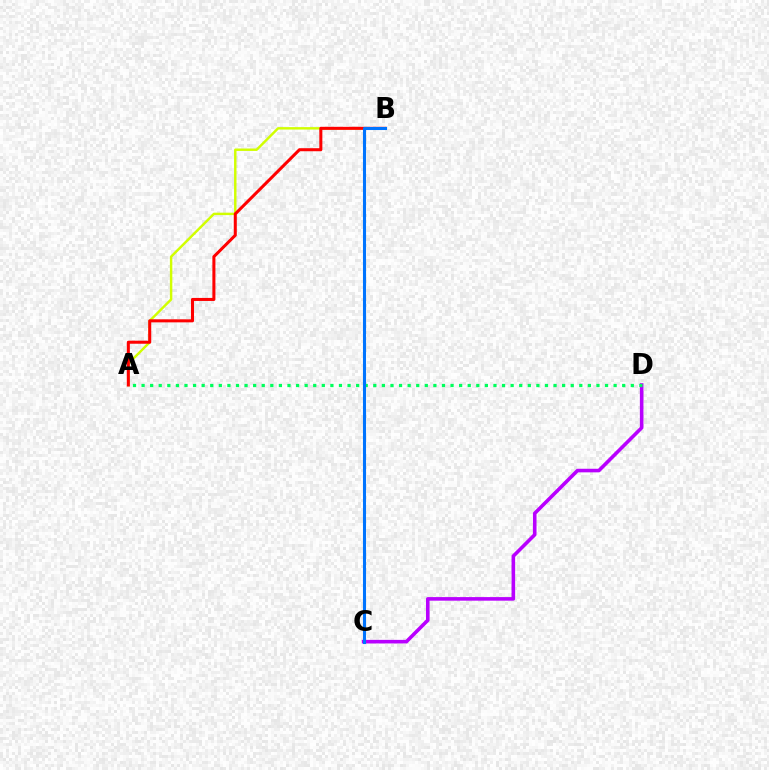{('C', 'D'): [{'color': '#b900ff', 'line_style': 'solid', 'thickness': 2.58}], ('A', 'D'): [{'color': '#00ff5c', 'line_style': 'dotted', 'thickness': 2.33}], ('A', 'B'): [{'color': '#d1ff00', 'line_style': 'solid', 'thickness': 1.75}, {'color': '#ff0000', 'line_style': 'solid', 'thickness': 2.19}], ('B', 'C'): [{'color': '#0074ff', 'line_style': 'solid', 'thickness': 2.21}]}